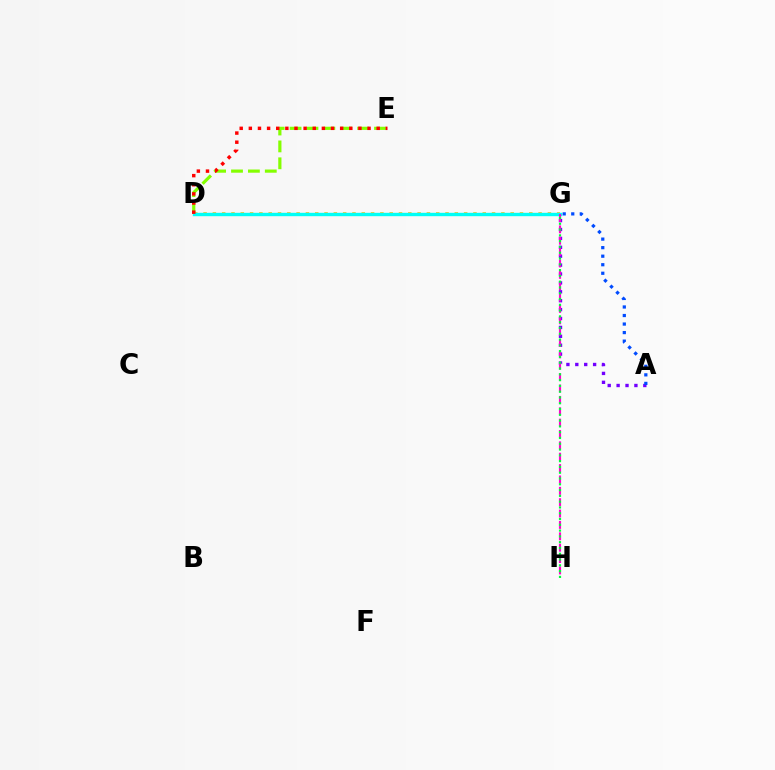{('D', 'G'): [{'color': '#ffbd00', 'line_style': 'dotted', 'thickness': 2.53}, {'color': '#00fff6', 'line_style': 'solid', 'thickness': 2.43}], ('D', 'E'): [{'color': '#84ff00', 'line_style': 'dashed', 'thickness': 2.29}, {'color': '#ff0000', 'line_style': 'dotted', 'thickness': 2.48}], ('A', 'G'): [{'color': '#7200ff', 'line_style': 'dotted', 'thickness': 2.42}, {'color': '#004bff', 'line_style': 'dotted', 'thickness': 2.32}], ('G', 'H'): [{'color': '#ff00cf', 'line_style': 'dashed', 'thickness': 1.54}, {'color': '#00ff39', 'line_style': 'dotted', 'thickness': 1.57}]}